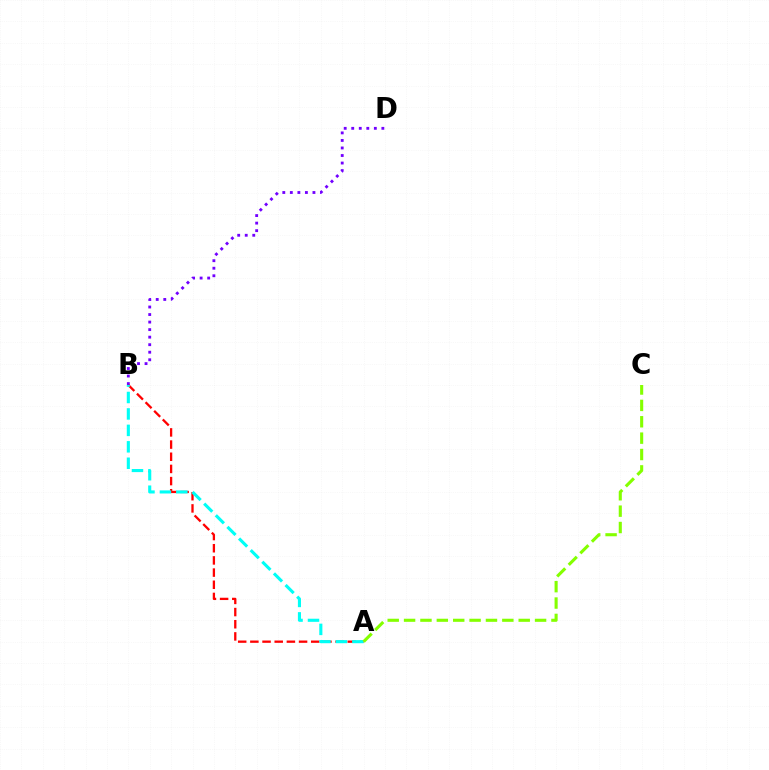{('B', 'D'): [{'color': '#7200ff', 'line_style': 'dotted', 'thickness': 2.05}], ('A', 'B'): [{'color': '#ff0000', 'line_style': 'dashed', 'thickness': 1.65}, {'color': '#00fff6', 'line_style': 'dashed', 'thickness': 2.23}], ('A', 'C'): [{'color': '#84ff00', 'line_style': 'dashed', 'thickness': 2.22}]}